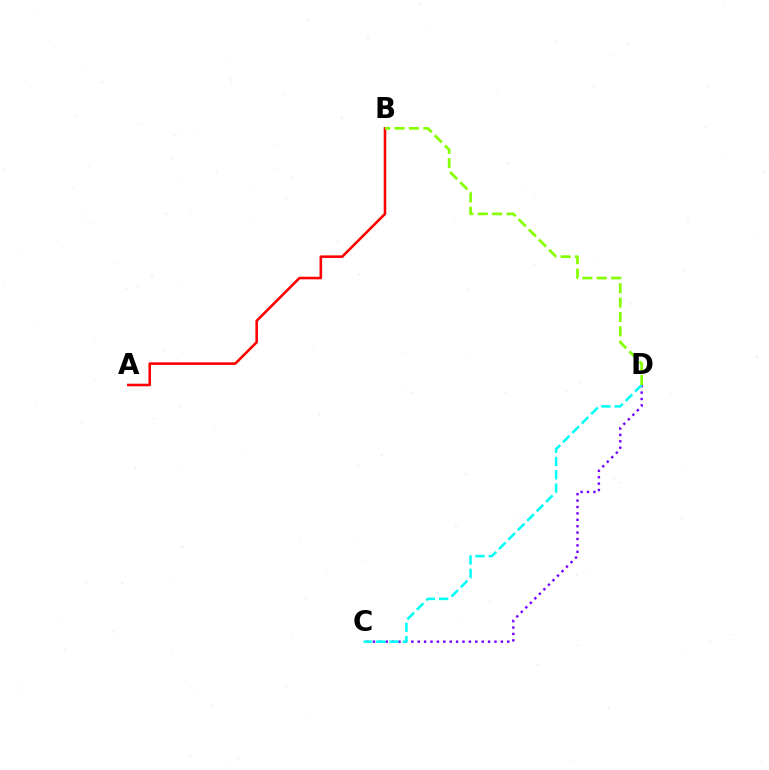{('A', 'B'): [{'color': '#ff0000', 'line_style': 'solid', 'thickness': 1.86}], ('C', 'D'): [{'color': '#7200ff', 'line_style': 'dotted', 'thickness': 1.74}, {'color': '#00fff6', 'line_style': 'dashed', 'thickness': 1.81}], ('B', 'D'): [{'color': '#84ff00', 'line_style': 'dashed', 'thickness': 1.95}]}